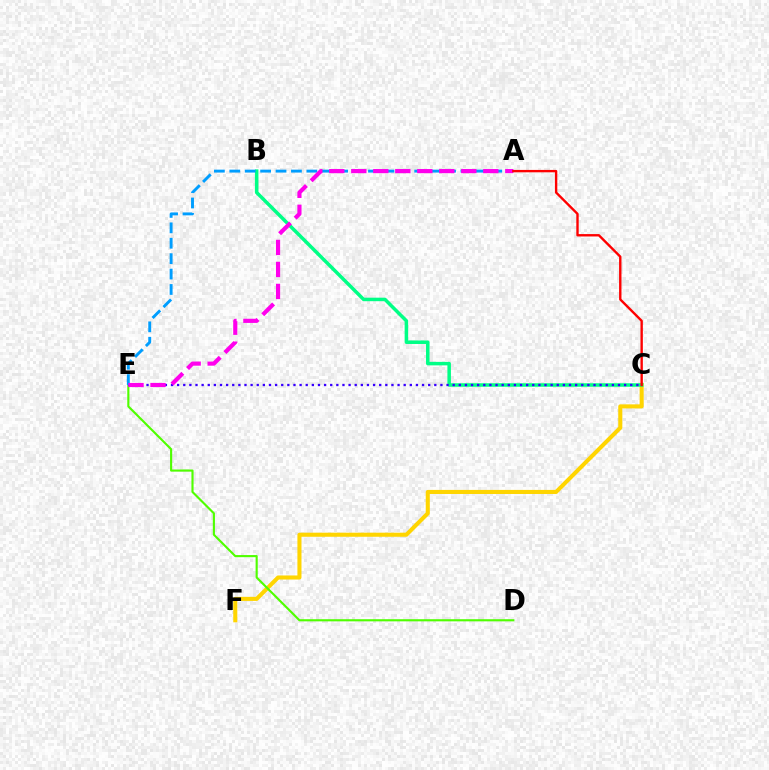{('C', 'F'): [{'color': '#ffd500', 'line_style': 'solid', 'thickness': 2.93}], ('B', 'C'): [{'color': '#00ff86', 'line_style': 'solid', 'thickness': 2.53}], ('D', 'E'): [{'color': '#4fff00', 'line_style': 'solid', 'thickness': 1.53}], ('C', 'E'): [{'color': '#3700ff', 'line_style': 'dotted', 'thickness': 1.66}], ('A', 'E'): [{'color': '#009eff', 'line_style': 'dashed', 'thickness': 2.09}, {'color': '#ff00ed', 'line_style': 'dashed', 'thickness': 2.99}], ('A', 'C'): [{'color': '#ff0000', 'line_style': 'solid', 'thickness': 1.71}]}